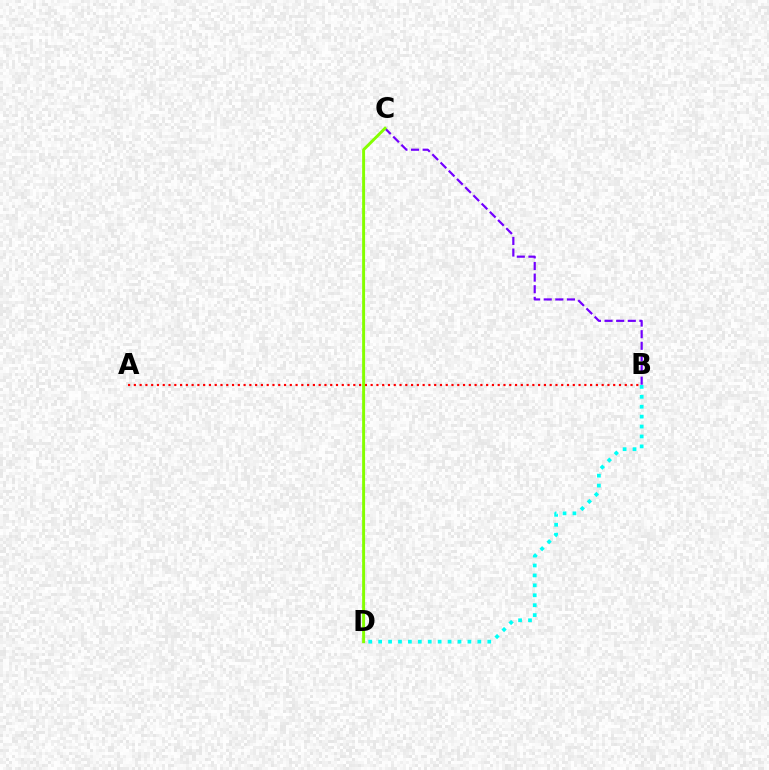{('A', 'B'): [{'color': '#ff0000', 'line_style': 'dotted', 'thickness': 1.57}], ('B', 'C'): [{'color': '#7200ff', 'line_style': 'dashed', 'thickness': 1.58}], ('C', 'D'): [{'color': '#84ff00', 'line_style': 'solid', 'thickness': 2.12}], ('B', 'D'): [{'color': '#00fff6', 'line_style': 'dotted', 'thickness': 2.7}]}